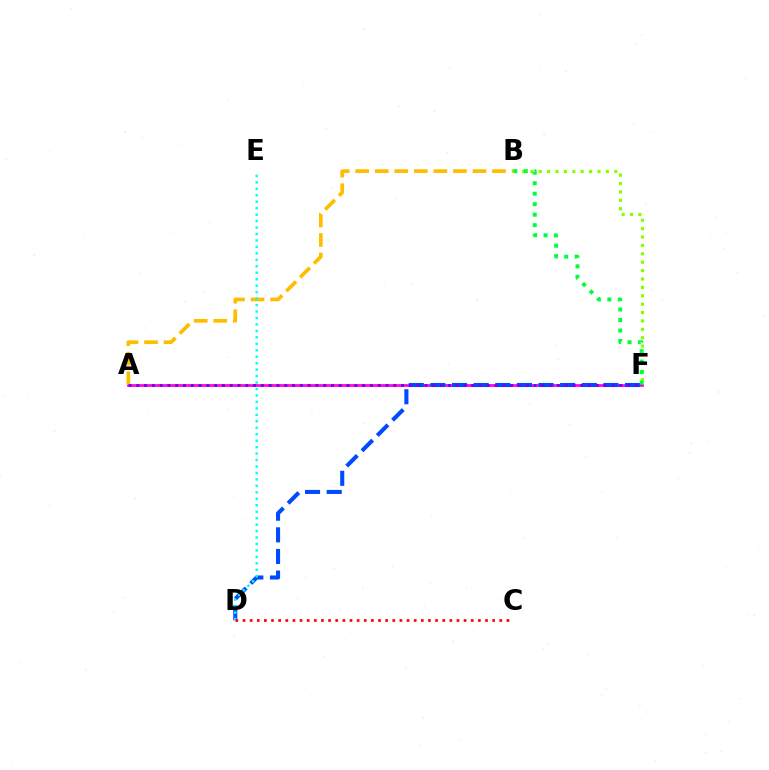{('A', 'F'): [{'color': '#ff00cf', 'line_style': 'solid', 'thickness': 1.92}, {'color': '#7200ff', 'line_style': 'dotted', 'thickness': 2.12}], ('B', 'F'): [{'color': '#84ff00', 'line_style': 'dotted', 'thickness': 2.28}, {'color': '#00ff39', 'line_style': 'dotted', 'thickness': 2.85}], ('D', 'F'): [{'color': '#004bff', 'line_style': 'dashed', 'thickness': 2.94}], ('A', 'B'): [{'color': '#ffbd00', 'line_style': 'dashed', 'thickness': 2.65}], ('D', 'E'): [{'color': '#00fff6', 'line_style': 'dotted', 'thickness': 1.75}], ('C', 'D'): [{'color': '#ff0000', 'line_style': 'dotted', 'thickness': 1.94}]}